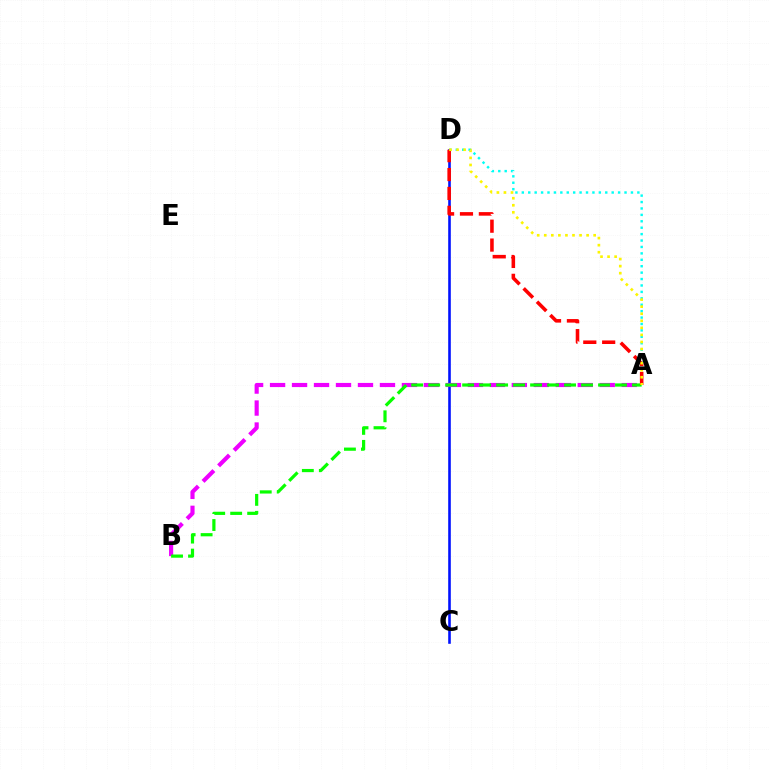{('A', 'D'): [{'color': '#00fff6', 'line_style': 'dotted', 'thickness': 1.74}, {'color': '#ff0000', 'line_style': 'dashed', 'thickness': 2.57}, {'color': '#fcf500', 'line_style': 'dotted', 'thickness': 1.92}], ('C', 'D'): [{'color': '#0010ff', 'line_style': 'solid', 'thickness': 1.87}], ('A', 'B'): [{'color': '#ee00ff', 'line_style': 'dashed', 'thickness': 2.99}, {'color': '#08ff00', 'line_style': 'dashed', 'thickness': 2.31}]}